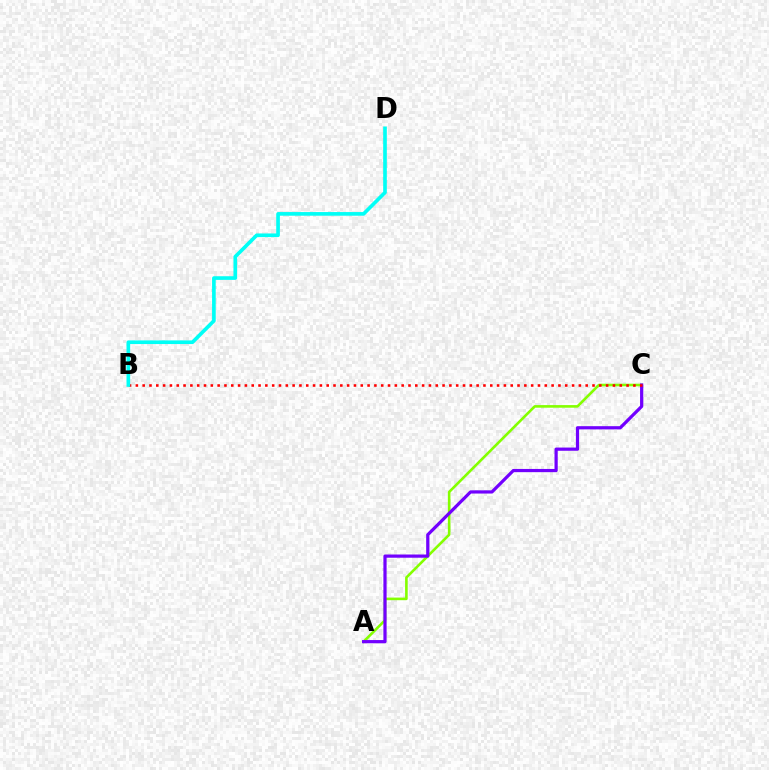{('A', 'C'): [{'color': '#84ff00', 'line_style': 'solid', 'thickness': 1.88}, {'color': '#7200ff', 'line_style': 'solid', 'thickness': 2.31}], ('B', 'C'): [{'color': '#ff0000', 'line_style': 'dotted', 'thickness': 1.85}], ('B', 'D'): [{'color': '#00fff6', 'line_style': 'solid', 'thickness': 2.63}]}